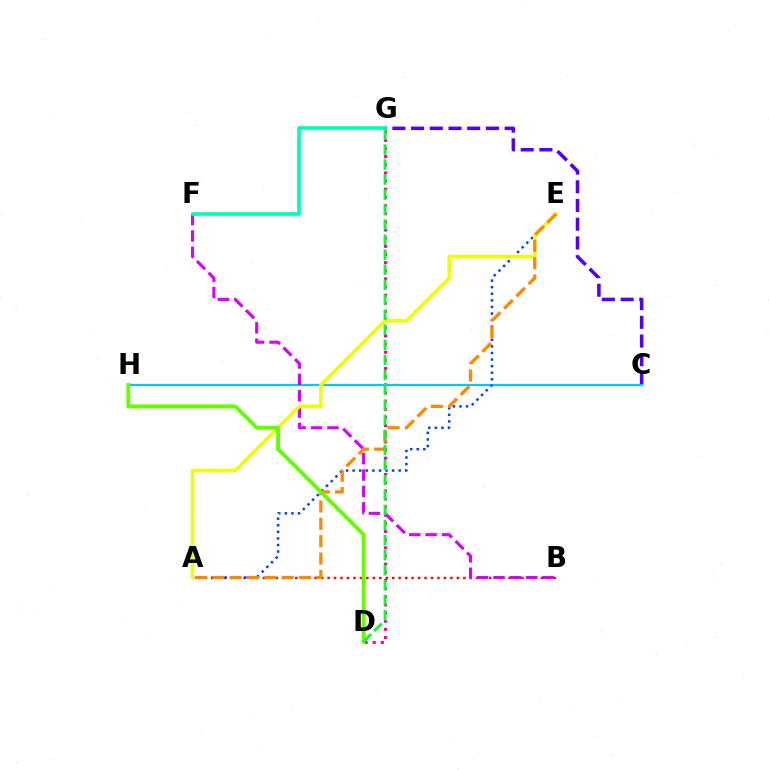{('C', 'G'): [{'color': '#4f00ff', 'line_style': 'dashed', 'thickness': 2.54}], ('D', 'G'): [{'color': '#ff00a0', 'line_style': 'dotted', 'thickness': 2.21}, {'color': '#00ff27', 'line_style': 'dashed', 'thickness': 2.04}], ('C', 'H'): [{'color': '#00c7ff', 'line_style': 'solid', 'thickness': 1.61}], ('A', 'B'): [{'color': '#ff0000', 'line_style': 'dotted', 'thickness': 1.76}], ('A', 'E'): [{'color': '#003fff', 'line_style': 'dotted', 'thickness': 1.79}, {'color': '#eeff00', 'line_style': 'solid', 'thickness': 2.54}, {'color': '#ff8800', 'line_style': 'dashed', 'thickness': 2.36}], ('B', 'F'): [{'color': '#d600ff', 'line_style': 'dashed', 'thickness': 2.22}], ('D', 'H'): [{'color': '#66ff00', 'line_style': 'solid', 'thickness': 2.8}], ('F', 'G'): [{'color': '#00ffaf', 'line_style': 'solid', 'thickness': 2.61}]}